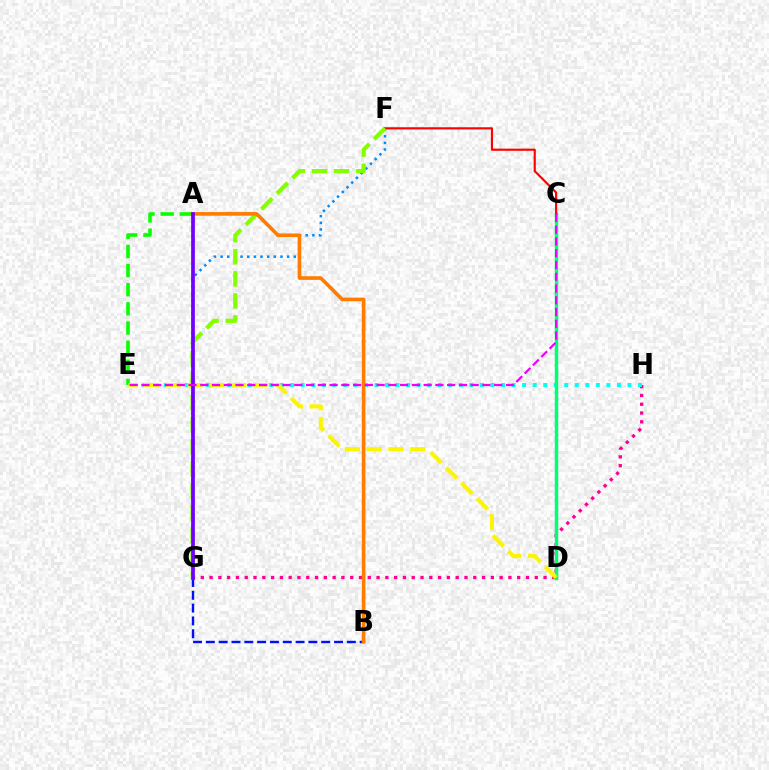{('G', 'H'): [{'color': '#ff0094', 'line_style': 'dotted', 'thickness': 2.39}], ('E', 'H'): [{'color': '#00fff6', 'line_style': 'dotted', 'thickness': 2.86}], ('C', 'D'): [{'color': '#00ff74', 'line_style': 'solid', 'thickness': 2.5}], ('A', 'E'): [{'color': '#08ff00', 'line_style': 'dashed', 'thickness': 2.6}], ('F', 'G'): [{'color': '#008cff', 'line_style': 'dotted', 'thickness': 1.81}, {'color': '#84ff00', 'line_style': 'dashed', 'thickness': 2.99}], ('D', 'E'): [{'color': '#fcf500', 'line_style': 'dashed', 'thickness': 2.96}], ('B', 'G'): [{'color': '#0010ff', 'line_style': 'dashed', 'thickness': 1.74}], ('C', 'F'): [{'color': '#ff0000', 'line_style': 'solid', 'thickness': 1.55}], ('A', 'B'): [{'color': '#ff7c00', 'line_style': 'solid', 'thickness': 2.62}], ('A', 'G'): [{'color': '#7200ff', 'line_style': 'solid', 'thickness': 2.69}], ('C', 'E'): [{'color': '#ee00ff', 'line_style': 'dashed', 'thickness': 1.6}]}